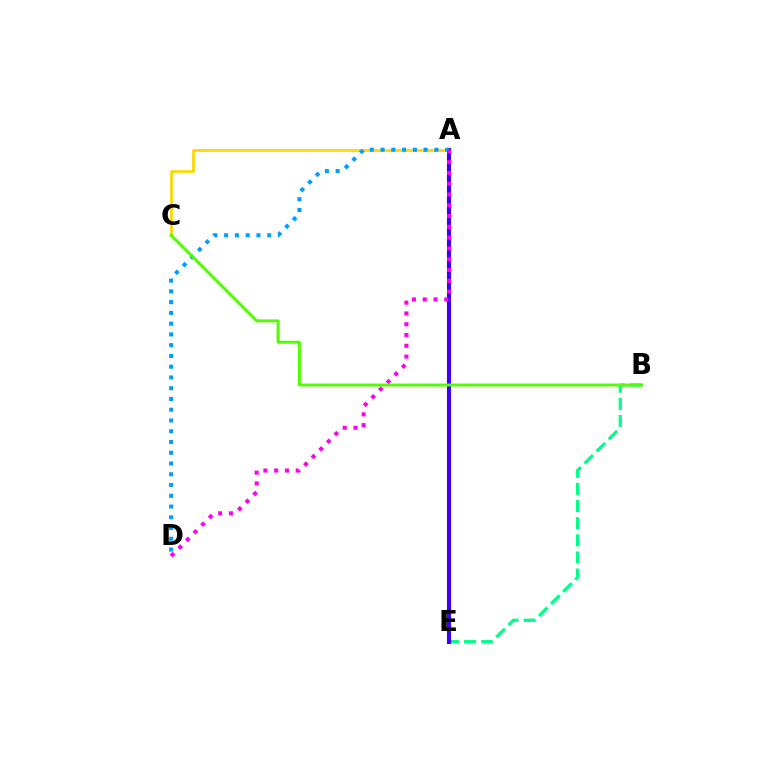{('A', 'C'): [{'color': '#ffd500', 'line_style': 'solid', 'thickness': 1.95}], ('B', 'E'): [{'color': '#00ff86', 'line_style': 'dashed', 'thickness': 2.33}], ('A', 'E'): [{'color': '#ff0000', 'line_style': 'solid', 'thickness': 2.97}, {'color': '#3700ff', 'line_style': 'solid', 'thickness': 2.81}], ('A', 'D'): [{'color': '#009eff', 'line_style': 'dotted', 'thickness': 2.92}, {'color': '#ff00ed', 'line_style': 'dotted', 'thickness': 2.93}], ('B', 'C'): [{'color': '#4fff00', 'line_style': 'solid', 'thickness': 2.11}]}